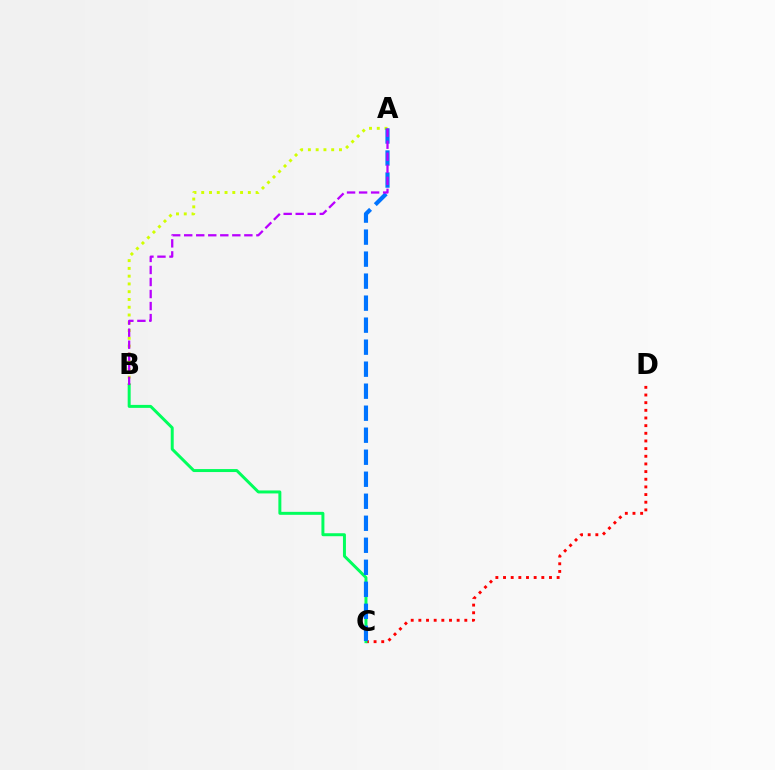{('A', 'B'): [{'color': '#d1ff00', 'line_style': 'dotted', 'thickness': 2.11}, {'color': '#b900ff', 'line_style': 'dashed', 'thickness': 1.63}], ('C', 'D'): [{'color': '#ff0000', 'line_style': 'dotted', 'thickness': 2.08}], ('B', 'C'): [{'color': '#00ff5c', 'line_style': 'solid', 'thickness': 2.14}], ('A', 'C'): [{'color': '#0074ff', 'line_style': 'dashed', 'thickness': 2.99}]}